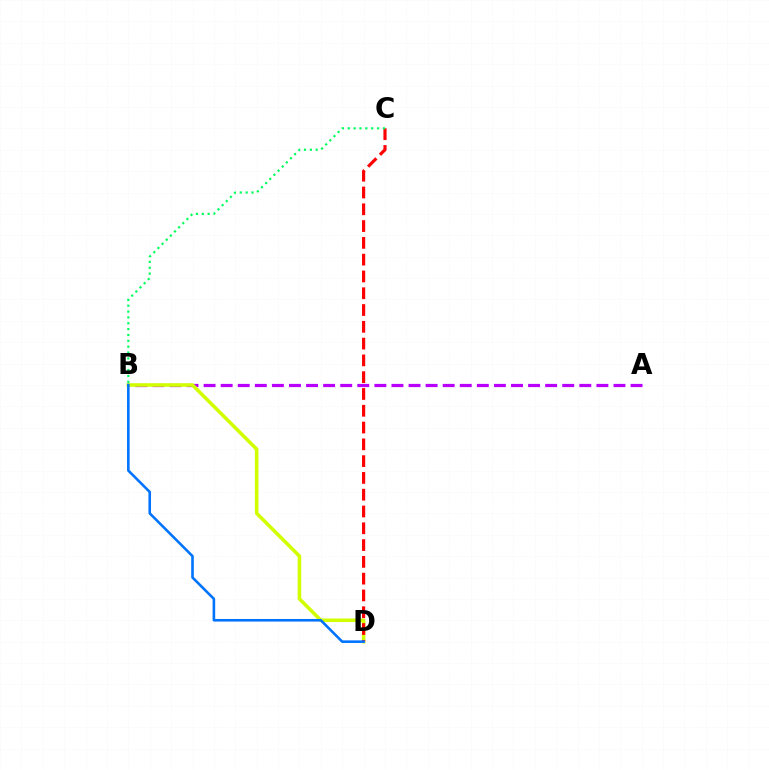{('A', 'B'): [{'color': '#b900ff', 'line_style': 'dashed', 'thickness': 2.32}], ('B', 'D'): [{'color': '#d1ff00', 'line_style': 'solid', 'thickness': 2.57}, {'color': '#0074ff', 'line_style': 'solid', 'thickness': 1.87}], ('C', 'D'): [{'color': '#ff0000', 'line_style': 'dashed', 'thickness': 2.28}], ('B', 'C'): [{'color': '#00ff5c', 'line_style': 'dotted', 'thickness': 1.59}]}